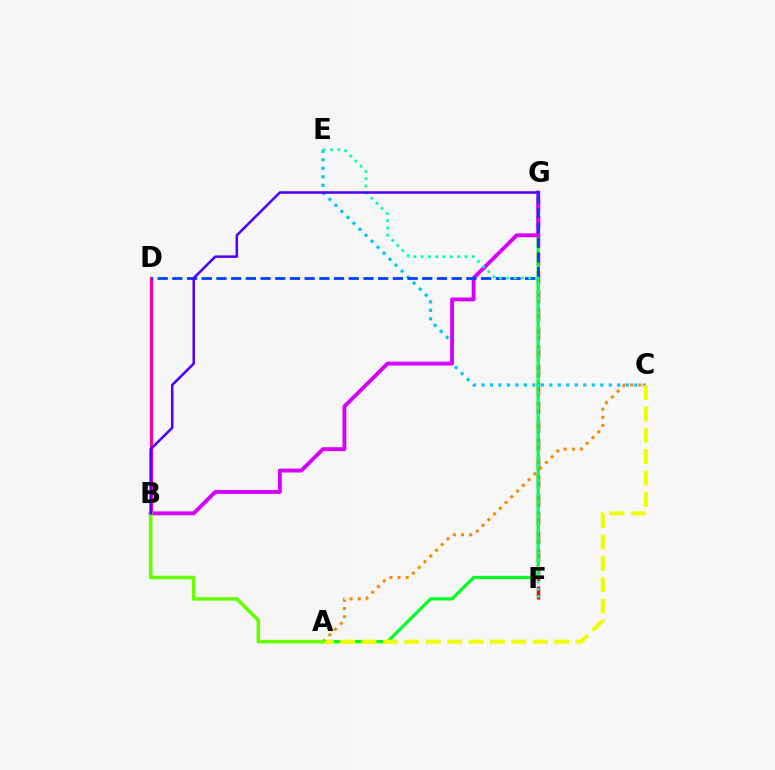{('B', 'D'): [{'color': '#ff00a0', 'line_style': 'solid', 'thickness': 2.31}], ('F', 'G'): [{'color': '#ff0000', 'line_style': 'dashed', 'thickness': 2.52}], ('C', 'E'): [{'color': '#00c7ff', 'line_style': 'dotted', 'thickness': 2.31}], ('A', 'G'): [{'color': '#00ff27', 'line_style': 'solid', 'thickness': 2.33}], ('B', 'G'): [{'color': '#d600ff', 'line_style': 'solid', 'thickness': 2.79}, {'color': '#4f00ff', 'line_style': 'solid', 'thickness': 1.82}], ('A', 'C'): [{'color': '#eeff00', 'line_style': 'dashed', 'thickness': 2.91}, {'color': '#ff8800', 'line_style': 'dotted', 'thickness': 2.2}], ('D', 'G'): [{'color': '#003fff', 'line_style': 'dashed', 'thickness': 2.0}], ('E', 'F'): [{'color': '#00ffaf', 'line_style': 'dotted', 'thickness': 1.97}], ('A', 'B'): [{'color': '#66ff00', 'line_style': 'solid', 'thickness': 2.57}]}